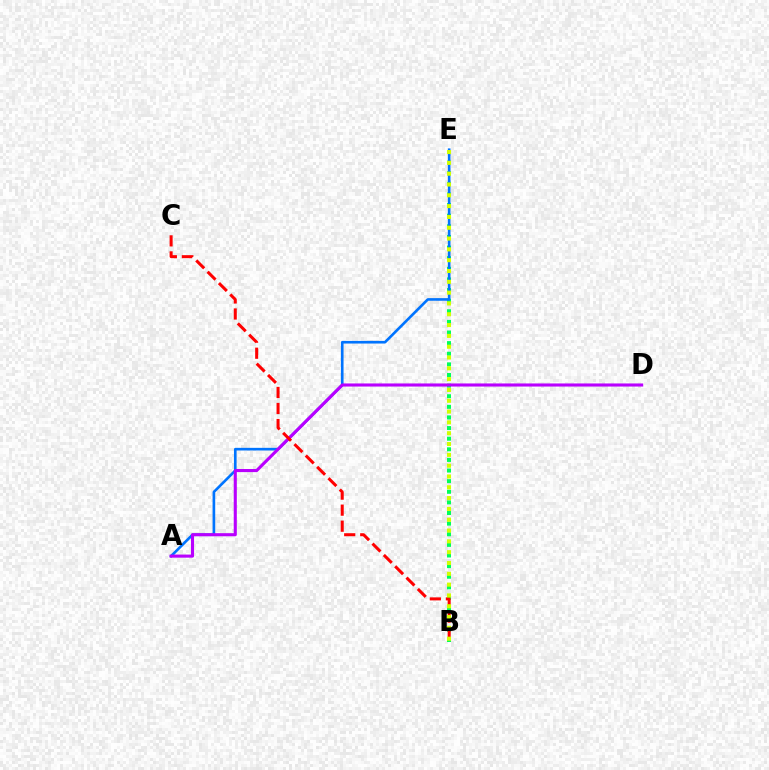{('B', 'E'): [{'color': '#00ff5c', 'line_style': 'dotted', 'thickness': 2.88}, {'color': '#d1ff00', 'line_style': 'dotted', 'thickness': 2.94}], ('A', 'E'): [{'color': '#0074ff', 'line_style': 'solid', 'thickness': 1.9}], ('A', 'D'): [{'color': '#b900ff', 'line_style': 'solid', 'thickness': 2.23}], ('B', 'C'): [{'color': '#ff0000', 'line_style': 'dashed', 'thickness': 2.18}]}